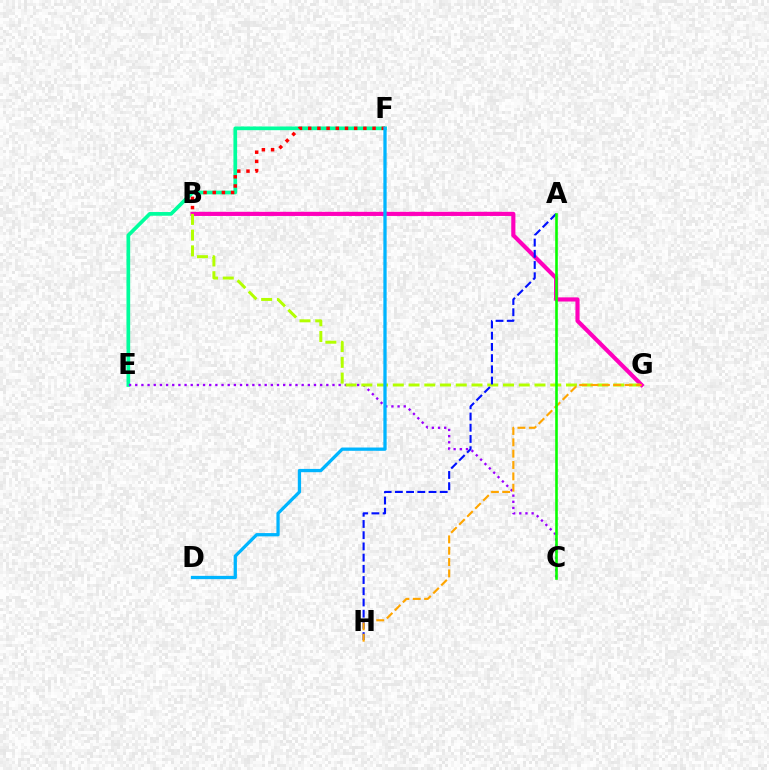{('E', 'F'): [{'color': '#00ff9d', 'line_style': 'solid', 'thickness': 2.66}], ('C', 'E'): [{'color': '#9b00ff', 'line_style': 'dotted', 'thickness': 1.67}], ('B', 'F'): [{'color': '#ff0000', 'line_style': 'dotted', 'thickness': 2.5}], ('B', 'G'): [{'color': '#ff00bd', 'line_style': 'solid', 'thickness': 2.98}, {'color': '#b3ff00', 'line_style': 'dashed', 'thickness': 2.14}], ('A', 'H'): [{'color': '#0010ff', 'line_style': 'dashed', 'thickness': 1.52}], ('G', 'H'): [{'color': '#ffa500', 'line_style': 'dashed', 'thickness': 1.54}], ('A', 'C'): [{'color': '#08ff00', 'line_style': 'solid', 'thickness': 1.87}], ('D', 'F'): [{'color': '#00b5ff', 'line_style': 'solid', 'thickness': 2.36}]}